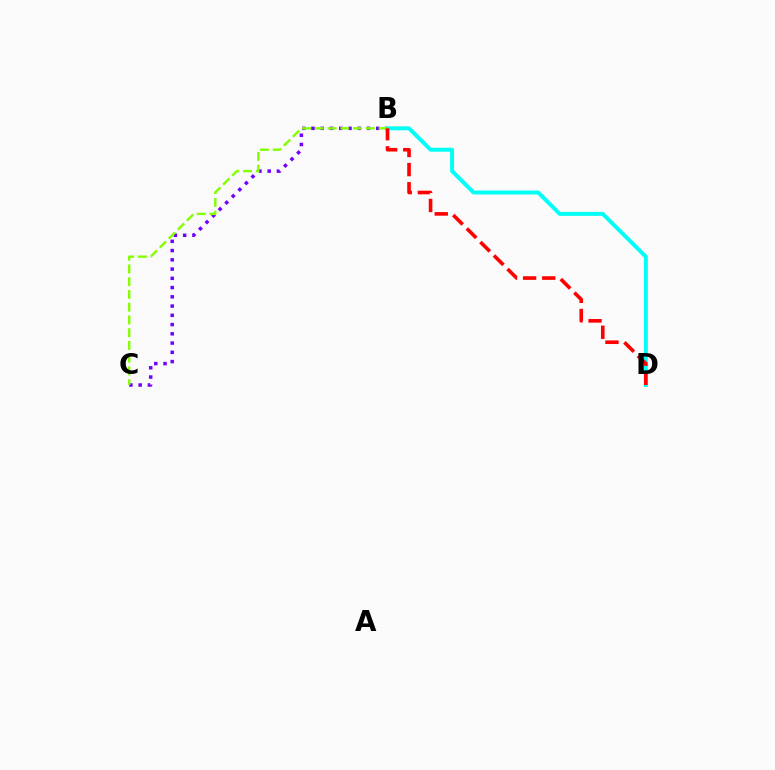{('B', 'C'): [{'color': '#7200ff', 'line_style': 'dotted', 'thickness': 2.51}, {'color': '#84ff00', 'line_style': 'dashed', 'thickness': 1.73}], ('B', 'D'): [{'color': '#00fff6', 'line_style': 'solid', 'thickness': 2.85}, {'color': '#ff0000', 'line_style': 'dashed', 'thickness': 2.6}]}